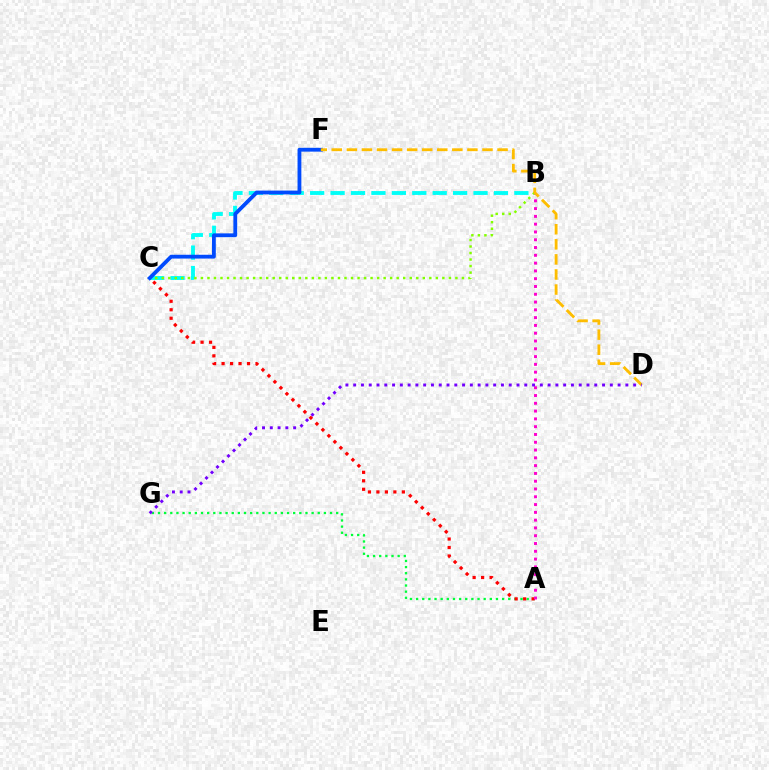{('B', 'C'): [{'color': '#00fff6', 'line_style': 'dashed', 'thickness': 2.77}, {'color': '#84ff00', 'line_style': 'dotted', 'thickness': 1.77}], ('A', 'G'): [{'color': '#00ff39', 'line_style': 'dotted', 'thickness': 1.67}], ('A', 'C'): [{'color': '#ff0000', 'line_style': 'dotted', 'thickness': 2.3}], ('A', 'B'): [{'color': '#ff00cf', 'line_style': 'dotted', 'thickness': 2.12}], ('C', 'F'): [{'color': '#004bff', 'line_style': 'solid', 'thickness': 2.74}], ('D', 'F'): [{'color': '#ffbd00', 'line_style': 'dashed', 'thickness': 2.05}], ('D', 'G'): [{'color': '#7200ff', 'line_style': 'dotted', 'thickness': 2.11}]}